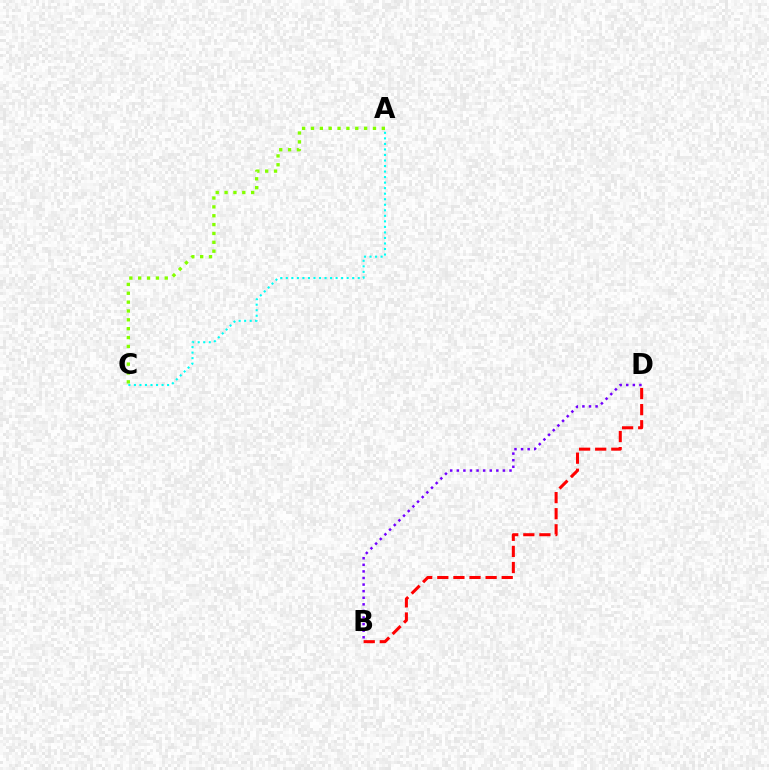{('A', 'C'): [{'color': '#84ff00', 'line_style': 'dotted', 'thickness': 2.41}, {'color': '#00fff6', 'line_style': 'dotted', 'thickness': 1.5}], ('B', 'D'): [{'color': '#ff0000', 'line_style': 'dashed', 'thickness': 2.19}, {'color': '#7200ff', 'line_style': 'dotted', 'thickness': 1.79}]}